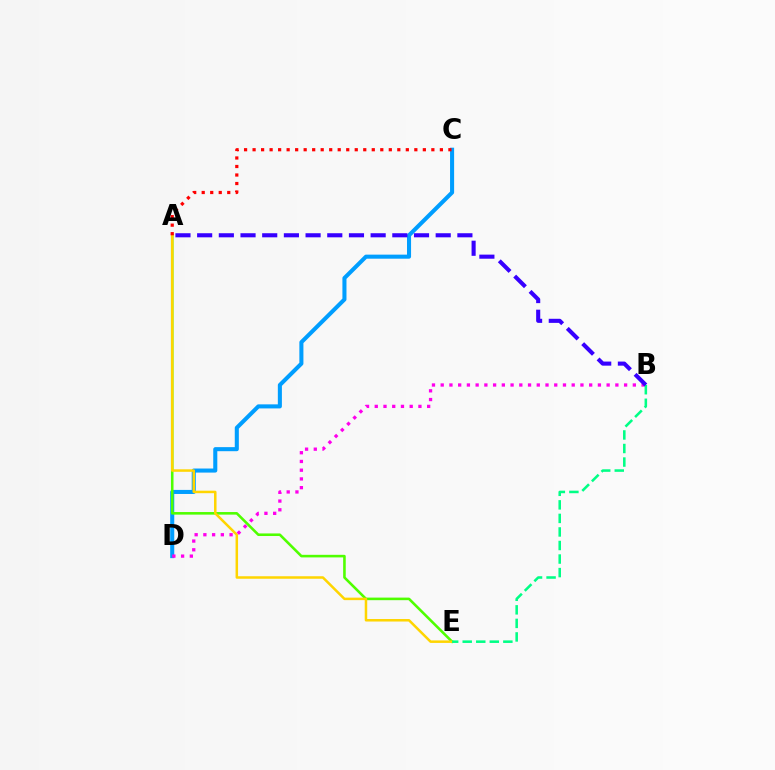{('C', 'D'): [{'color': '#009eff', 'line_style': 'solid', 'thickness': 2.92}], ('A', 'E'): [{'color': '#4fff00', 'line_style': 'solid', 'thickness': 1.86}, {'color': '#ffd500', 'line_style': 'solid', 'thickness': 1.8}], ('B', 'D'): [{'color': '#ff00ed', 'line_style': 'dotted', 'thickness': 2.37}], ('B', 'E'): [{'color': '#00ff86', 'line_style': 'dashed', 'thickness': 1.84}], ('A', 'B'): [{'color': '#3700ff', 'line_style': 'dashed', 'thickness': 2.95}], ('A', 'C'): [{'color': '#ff0000', 'line_style': 'dotted', 'thickness': 2.31}]}